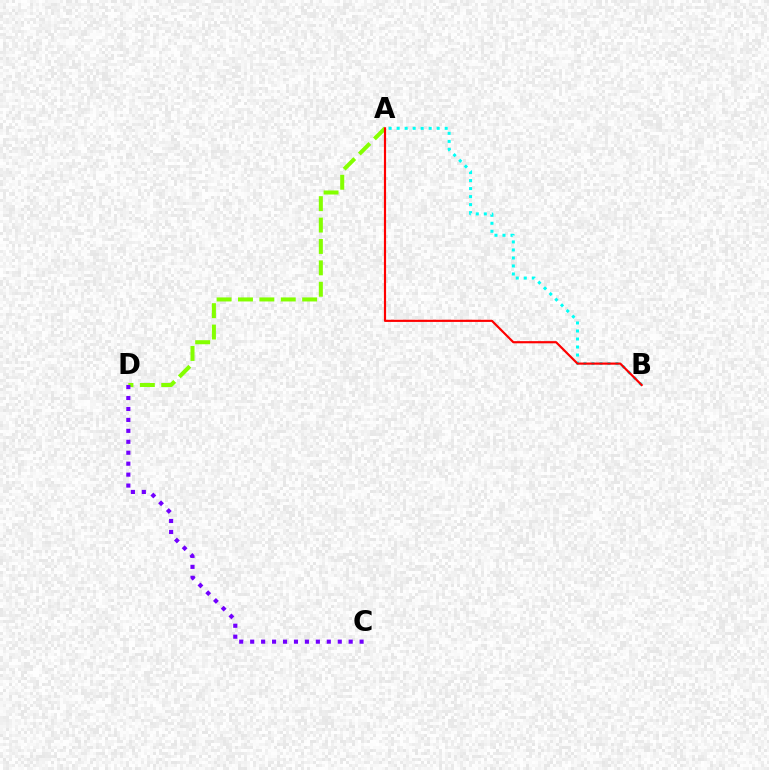{('A', 'D'): [{'color': '#84ff00', 'line_style': 'dashed', 'thickness': 2.91}], ('A', 'B'): [{'color': '#00fff6', 'line_style': 'dotted', 'thickness': 2.18}, {'color': '#ff0000', 'line_style': 'solid', 'thickness': 1.57}], ('C', 'D'): [{'color': '#7200ff', 'line_style': 'dotted', 'thickness': 2.97}]}